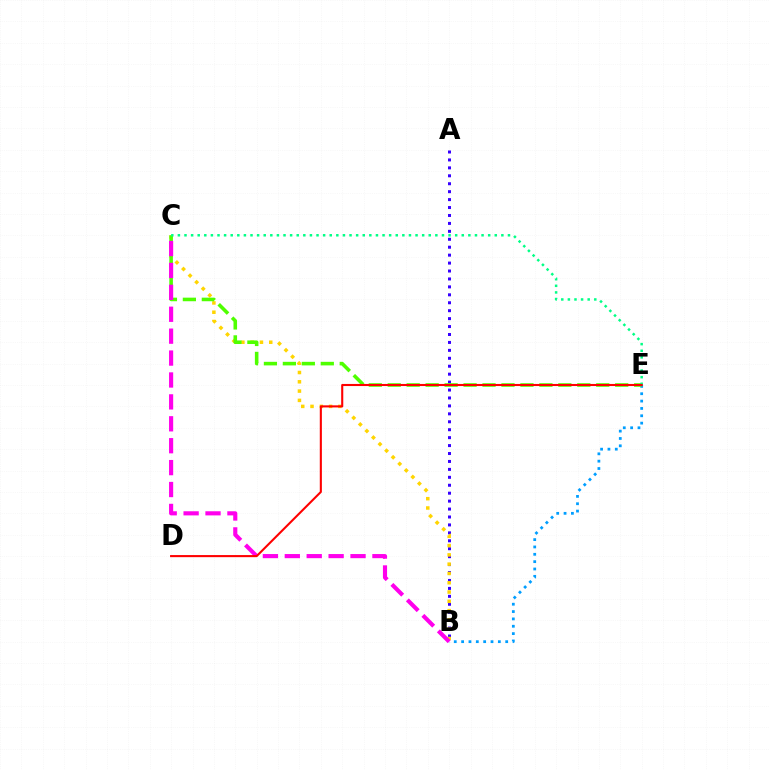{('A', 'B'): [{'color': '#3700ff', 'line_style': 'dotted', 'thickness': 2.16}], ('B', 'E'): [{'color': '#009eff', 'line_style': 'dotted', 'thickness': 2.0}], ('B', 'C'): [{'color': '#ffd500', 'line_style': 'dotted', 'thickness': 2.52}, {'color': '#ff00ed', 'line_style': 'dashed', 'thickness': 2.98}], ('C', 'E'): [{'color': '#4fff00', 'line_style': 'dashed', 'thickness': 2.58}, {'color': '#00ff86', 'line_style': 'dotted', 'thickness': 1.79}], ('D', 'E'): [{'color': '#ff0000', 'line_style': 'solid', 'thickness': 1.51}]}